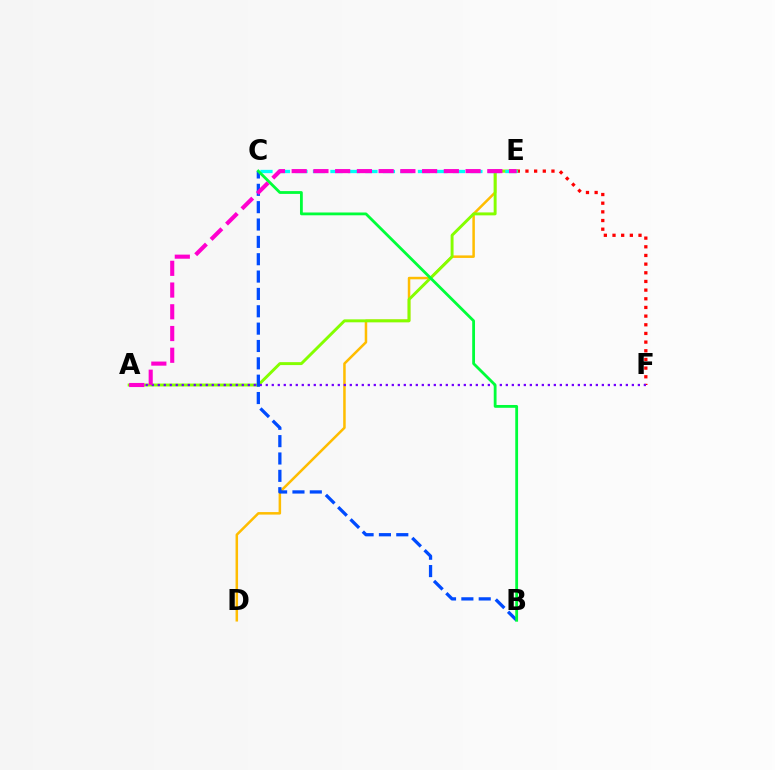{('E', 'F'): [{'color': '#ff0000', 'line_style': 'dotted', 'thickness': 2.35}], ('D', 'E'): [{'color': '#ffbd00', 'line_style': 'solid', 'thickness': 1.81}], ('A', 'E'): [{'color': '#84ff00', 'line_style': 'solid', 'thickness': 2.11}, {'color': '#ff00cf', 'line_style': 'dashed', 'thickness': 2.95}], ('A', 'F'): [{'color': '#7200ff', 'line_style': 'dotted', 'thickness': 1.63}], ('B', 'C'): [{'color': '#004bff', 'line_style': 'dashed', 'thickness': 2.36}, {'color': '#00ff39', 'line_style': 'solid', 'thickness': 2.02}], ('C', 'E'): [{'color': '#00fff6', 'line_style': 'dashed', 'thickness': 2.38}]}